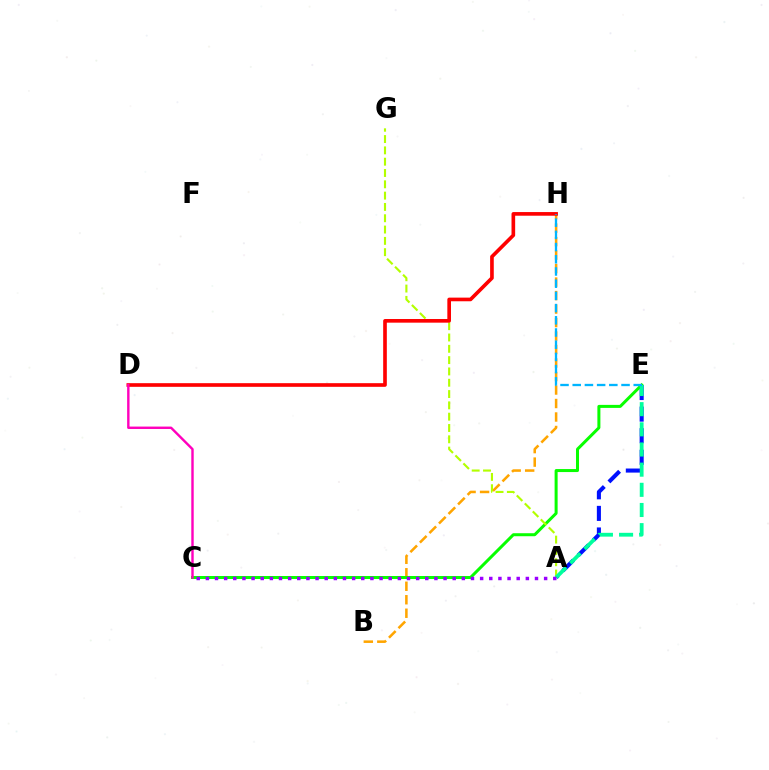{('B', 'H'): [{'color': '#ffa500', 'line_style': 'dashed', 'thickness': 1.83}], ('A', 'E'): [{'color': '#0010ff', 'line_style': 'dashed', 'thickness': 2.93}, {'color': '#00ff9d', 'line_style': 'dashed', 'thickness': 2.74}], ('C', 'E'): [{'color': '#08ff00', 'line_style': 'solid', 'thickness': 2.17}], ('A', 'G'): [{'color': '#b3ff00', 'line_style': 'dashed', 'thickness': 1.54}], ('A', 'C'): [{'color': '#9b00ff', 'line_style': 'dotted', 'thickness': 2.48}], ('D', 'H'): [{'color': '#ff0000', 'line_style': 'solid', 'thickness': 2.63}], ('E', 'H'): [{'color': '#00b5ff', 'line_style': 'dashed', 'thickness': 1.66}], ('C', 'D'): [{'color': '#ff00bd', 'line_style': 'solid', 'thickness': 1.74}]}